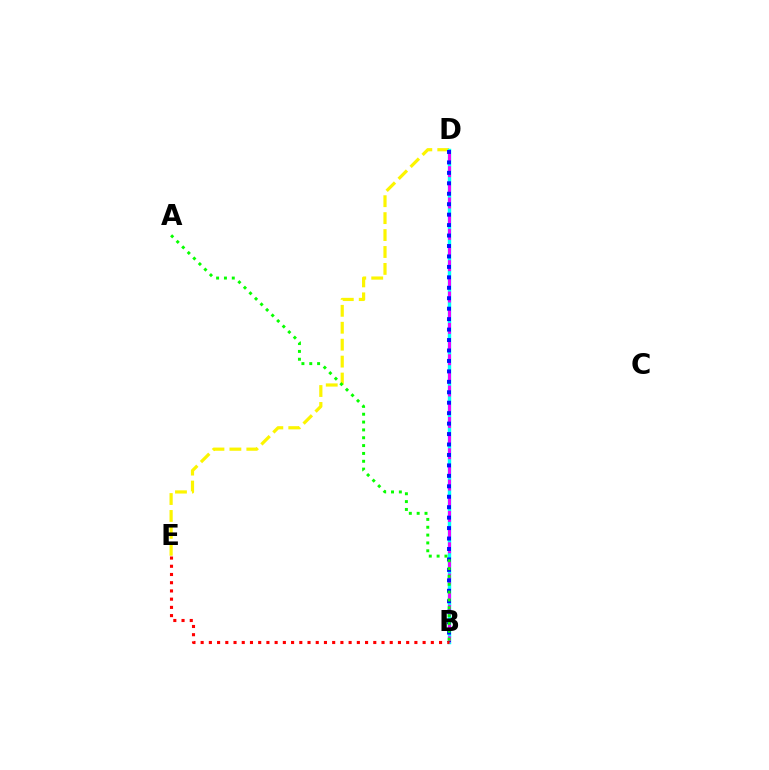{('D', 'E'): [{'color': '#fcf500', 'line_style': 'dashed', 'thickness': 2.3}], ('B', 'D'): [{'color': '#00fff6', 'line_style': 'solid', 'thickness': 2.47}, {'color': '#ee00ff', 'line_style': 'dashed', 'thickness': 2.13}, {'color': '#0010ff', 'line_style': 'dotted', 'thickness': 2.84}], ('A', 'B'): [{'color': '#08ff00', 'line_style': 'dotted', 'thickness': 2.13}], ('B', 'E'): [{'color': '#ff0000', 'line_style': 'dotted', 'thickness': 2.23}]}